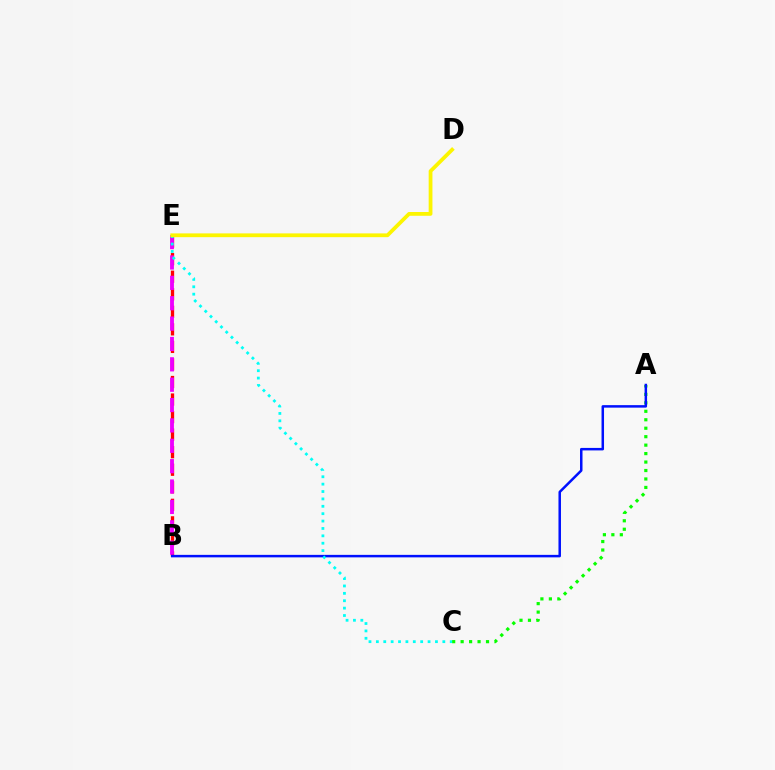{('B', 'E'): [{'color': '#ff0000', 'line_style': 'dashed', 'thickness': 2.38}, {'color': '#ee00ff', 'line_style': 'dashed', 'thickness': 2.77}], ('A', 'C'): [{'color': '#08ff00', 'line_style': 'dotted', 'thickness': 2.3}], ('A', 'B'): [{'color': '#0010ff', 'line_style': 'solid', 'thickness': 1.8}], ('C', 'E'): [{'color': '#00fff6', 'line_style': 'dotted', 'thickness': 2.01}], ('D', 'E'): [{'color': '#fcf500', 'line_style': 'solid', 'thickness': 2.72}]}